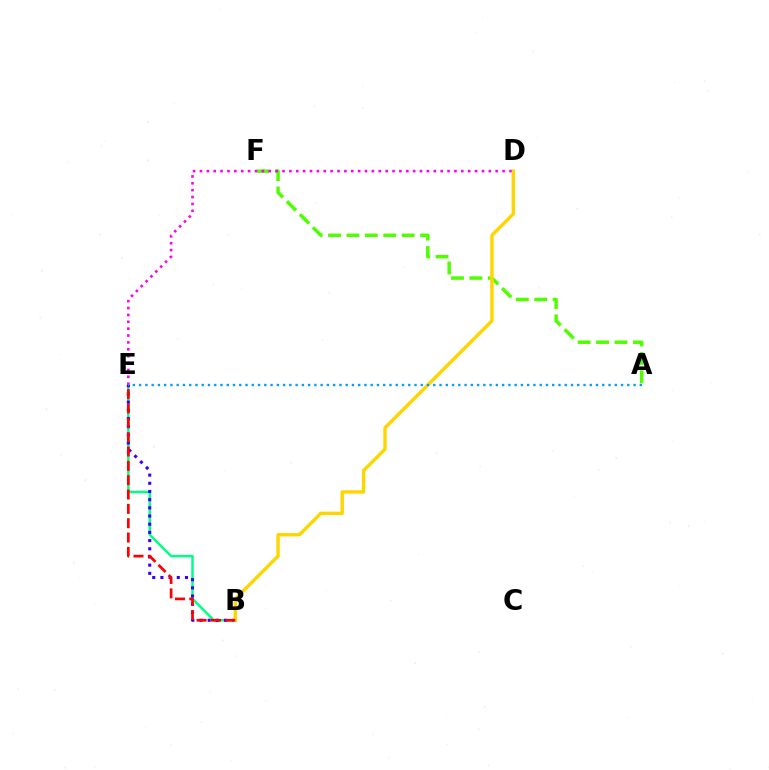{('A', 'F'): [{'color': '#4fff00', 'line_style': 'dashed', 'thickness': 2.5}], ('B', 'E'): [{'color': '#00ff86', 'line_style': 'solid', 'thickness': 1.78}, {'color': '#3700ff', 'line_style': 'dotted', 'thickness': 2.22}, {'color': '#ff0000', 'line_style': 'dashed', 'thickness': 1.95}], ('B', 'D'): [{'color': '#ffd500', 'line_style': 'solid', 'thickness': 2.44}], ('D', 'E'): [{'color': '#ff00ed', 'line_style': 'dotted', 'thickness': 1.87}], ('A', 'E'): [{'color': '#009eff', 'line_style': 'dotted', 'thickness': 1.7}]}